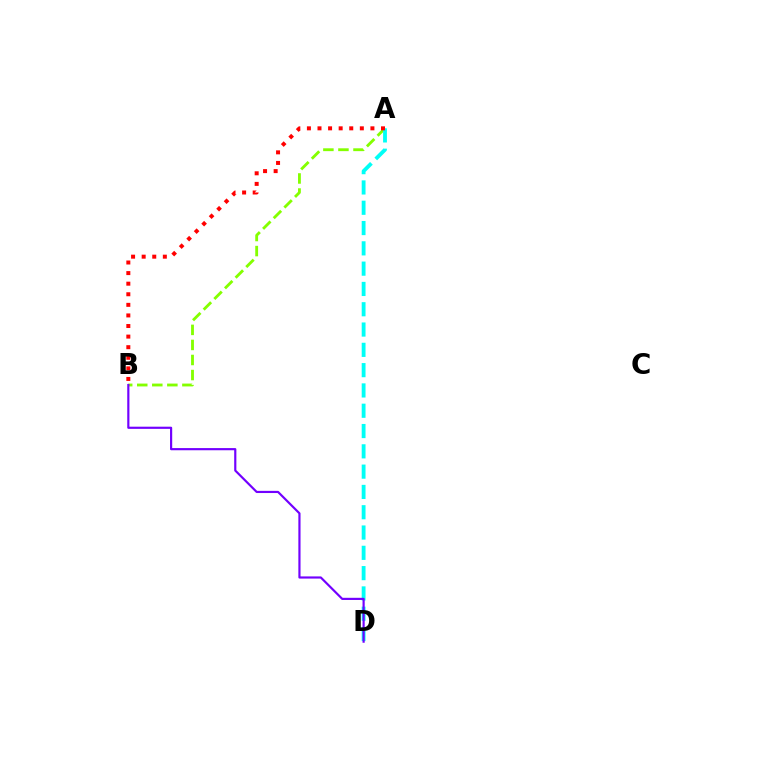{('A', 'B'): [{'color': '#84ff00', 'line_style': 'dashed', 'thickness': 2.05}, {'color': '#ff0000', 'line_style': 'dotted', 'thickness': 2.88}], ('A', 'D'): [{'color': '#00fff6', 'line_style': 'dashed', 'thickness': 2.76}], ('B', 'D'): [{'color': '#7200ff', 'line_style': 'solid', 'thickness': 1.56}]}